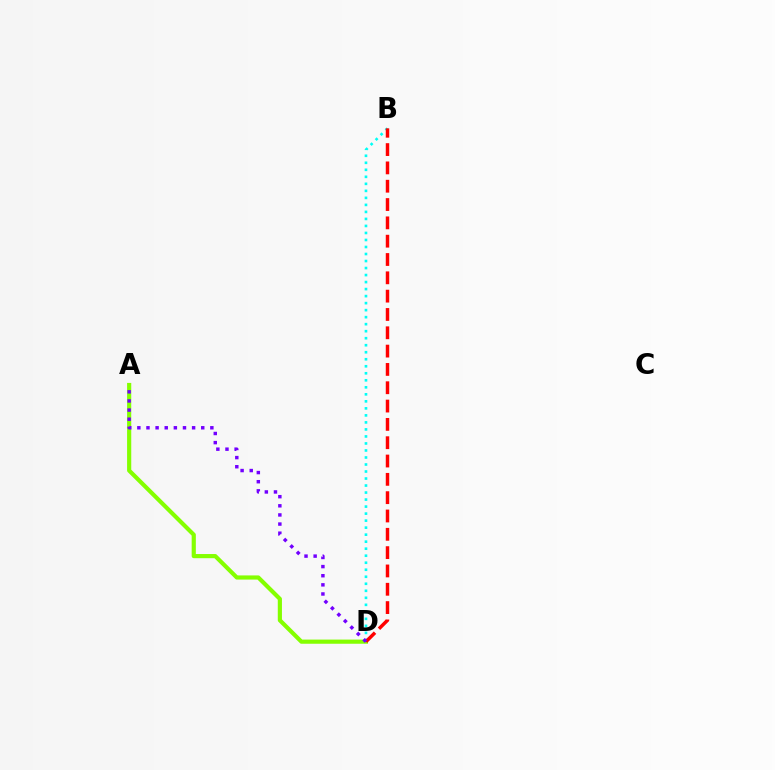{('A', 'D'): [{'color': '#84ff00', 'line_style': 'solid', 'thickness': 3.0}, {'color': '#7200ff', 'line_style': 'dotted', 'thickness': 2.48}], ('B', 'D'): [{'color': '#00fff6', 'line_style': 'dotted', 'thickness': 1.91}, {'color': '#ff0000', 'line_style': 'dashed', 'thickness': 2.49}]}